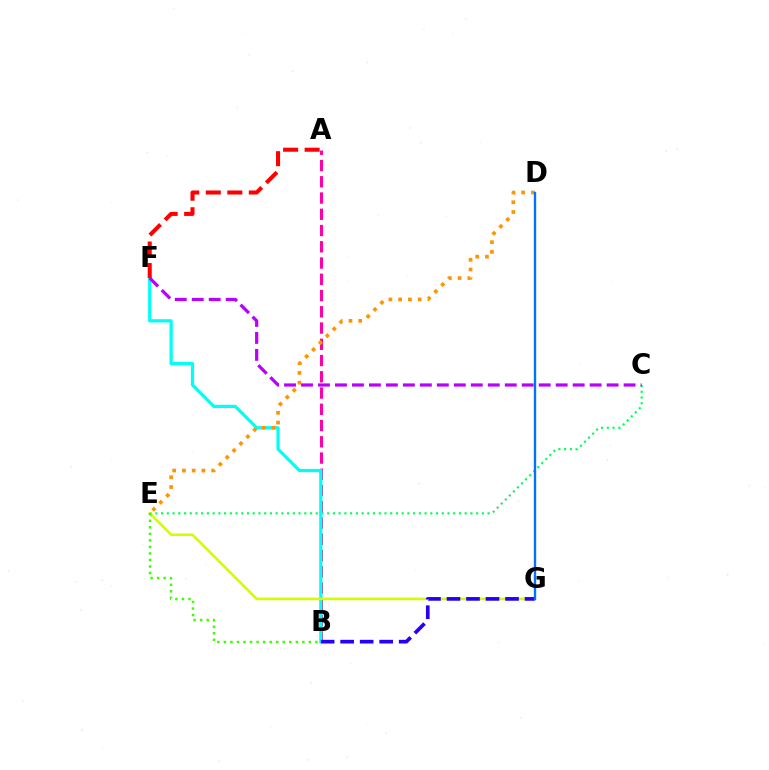{('C', 'E'): [{'color': '#00ff5c', 'line_style': 'dotted', 'thickness': 1.56}], ('A', 'B'): [{'color': '#ff00ac', 'line_style': 'dashed', 'thickness': 2.21}], ('B', 'F'): [{'color': '#00fff6', 'line_style': 'solid', 'thickness': 2.33}], ('D', 'E'): [{'color': '#ff9400', 'line_style': 'dotted', 'thickness': 2.65}], ('C', 'F'): [{'color': '#b900ff', 'line_style': 'dashed', 'thickness': 2.31}], ('E', 'G'): [{'color': '#d1ff00', 'line_style': 'solid', 'thickness': 1.89}], ('B', 'E'): [{'color': '#3dff00', 'line_style': 'dotted', 'thickness': 1.78}], ('B', 'G'): [{'color': '#2500ff', 'line_style': 'dashed', 'thickness': 2.65}], ('D', 'G'): [{'color': '#0074ff', 'line_style': 'solid', 'thickness': 1.7}], ('A', 'F'): [{'color': '#ff0000', 'line_style': 'dashed', 'thickness': 2.92}]}